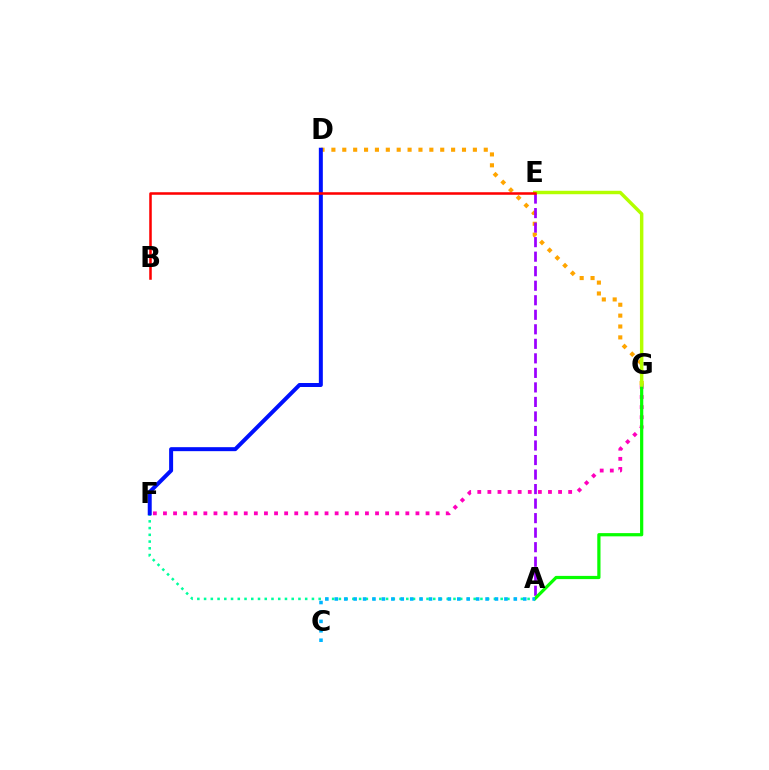{('F', 'G'): [{'color': '#ff00bd', 'line_style': 'dotted', 'thickness': 2.74}], ('D', 'G'): [{'color': '#ffa500', 'line_style': 'dotted', 'thickness': 2.96}], ('A', 'F'): [{'color': '#00ff9d', 'line_style': 'dotted', 'thickness': 1.83}], ('A', 'E'): [{'color': '#9b00ff', 'line_style': 'dashed', 'thickness': 1.97}], ('A', 'G'): [{'color': '#08ff00', 'line_style': 'solid', 'thickness': 2.32}], ('A', 'C'): [{'color': '#00b5ff', 'line_style': 'dotted', 'thickness': 2.56}], ('D', 'F'): [{'color': '#0010ff', 'line_style': 'solid', 'thickness': 2.87}], ('E', 'G'): [{'color': '#b3ff00', 'line_style': 'solid', 'thickness': 2.48}], ('B', 'E'): [{'color': '#ff0000', 'line_style': 'solid', 'thickness': 1.83}]}